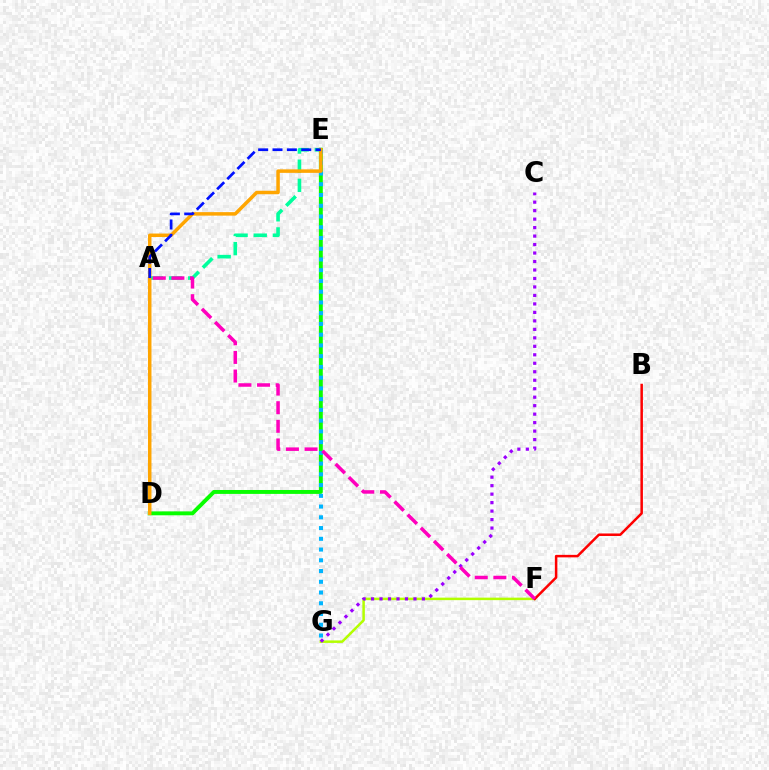{('F', 'G'): [{'color': '#b3ff00', 'line_style': 'solid', 'thickness': 1.8}], ('B', 'F'): [{'color': '#ff0000', 'line_style': 'solid', 'thickness': 1.8}], ('A', 'E'): [{'color': '#00ff9d', 'line_style': 'dashed', 'thickness': 2.6}, {'color': '#0010ff', 'line_style': 'dashed', 'thickness': 1.95}], ('D', 'E'): [{'color': '#08ff00', 'line_style': 'solid', 'thickness': 2.81}, {'color': '#ffa500', 'line_style': 'solid', 'thickness': 2.52}], ('C', 'G'): [{'color': '#9b00ff', 'line_style': 'dotted', 'thickness': 2.3}], ('E', 'G'): [{'color': '#00b5ff', 'line_style': 'dotted', 'thickness': 2.92}], ('A', 'F'): [{'color': '#ff00bd', 'line_style': 'dashed', 'thickness': 2.53}]}